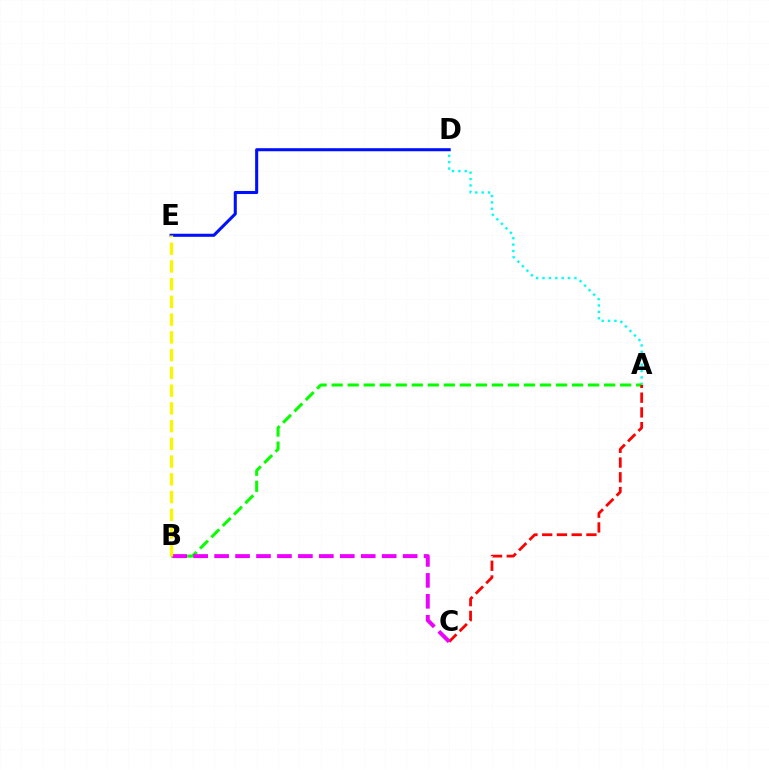{('A', 'D'): [{'color': '#00fff6', 'line_style': 'dotted', 'thickness': 1.74}], ('D', 'E'): [{'color': '#0010ff', 'line_style': 'solid', 'thickness': 2.21}], ('A', 'B'): [{'color': '#08ff00', 'line_style': 'dashed', 'thickness': 2.18}], ('A', 'C'): [{'color': '#ff0000', 'line_style': 'dashed', 'thickness': 2.0}], ('B', 'C'): [{'color': '#ee00ff', 'line_style': 'dashed', 'thickness': 2.85}], ('B', 'E'): [{'color': '#fcf500', 'line_style': 'dashed', 'thickness': 2.41}]}